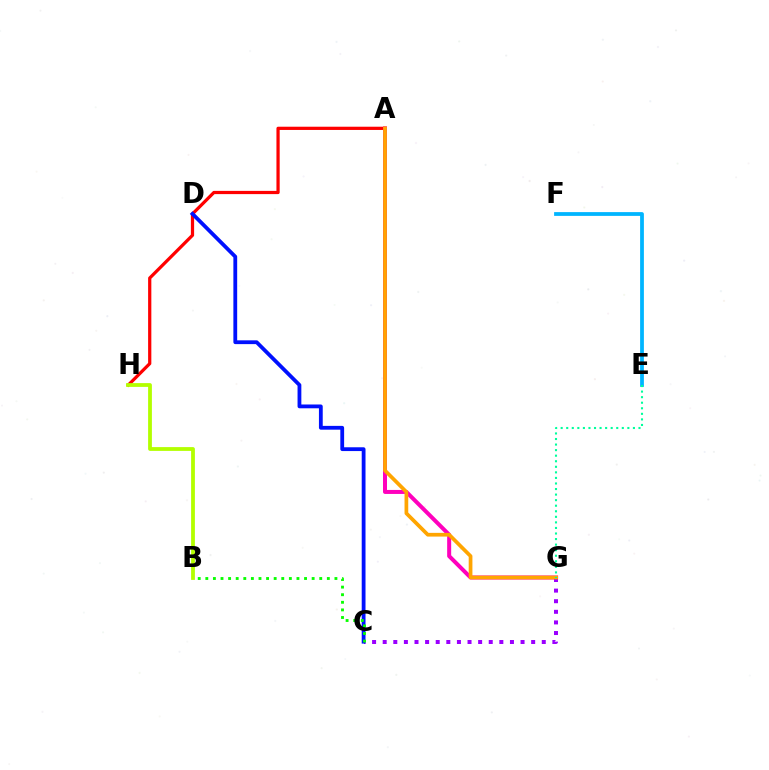{('A', 'H'): [{'color': '#ff0000', 'line_style': 'solid', 'thickness': 2.33}], ('A', 'G'): [{'color': '#ff00bd', 'line_style': 'solid', 'thickness': 2.88}, {'color': '#ffa500', 'line_style': 'solid', 'thickness': 2.68}], ('B', 'H'): [{'color': '#b3ff00', 'line_style': 'solid', 'thickness': 2.73}], ('C', 'G'): [{'color': '#9b00ff', 'line_style': 'dotted', 'thickness': 2.88}], ('C', 'D'): [{'color': '#0010ff', 'line_style': 'solid', 'thickness': 2.73}], ('B', 'C'): [{'color': '#08ff00', 'line_style': 'dotted', 'thickness': 2.06}], ('E', 'F'): [{'color': '#00b5ff', 'line_style': 'solid', 'thickness': 2.72}], ('E', 'G'): [{'color': '#00ff9d', 'line_style': 'dotted', 'thickness': 1.51}]}